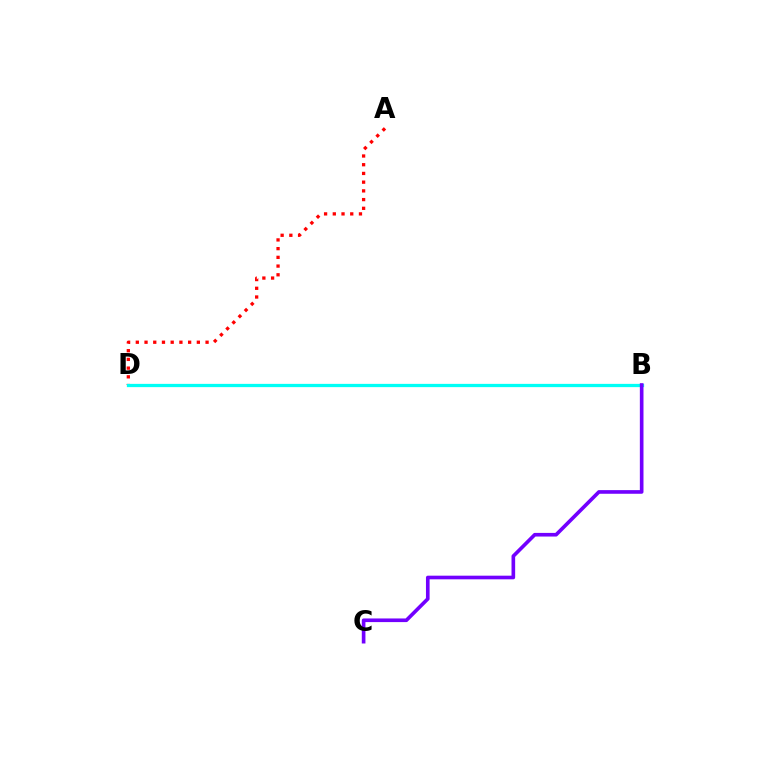{('A', 'D'): [{'color': '#ff0000', 'line_style': 'dotted', 'thickness': 2.37}], ('B', 'D'): [{'color': '#84ff00', 'line_style': 'dashed', 'thickness': 2.03}, {'color': '#00fff6', 'line_style': 'solid', 'thickness': 2.35}], ('B', 'C'): [{'color': '#7200ff', 'line_style': 'solid', 'thickness': 2.62}]}